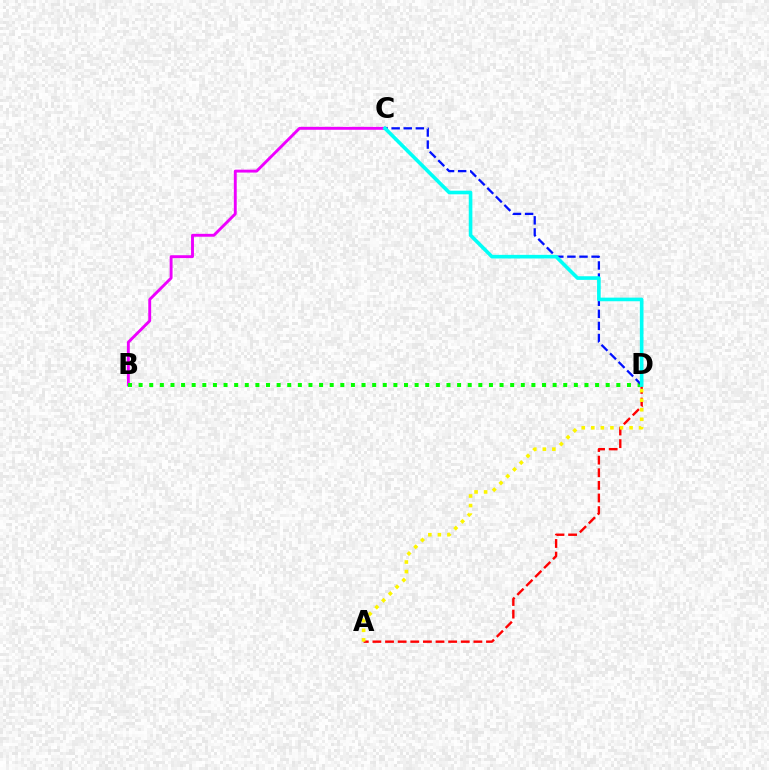{('A', 'D'): [{'color': '#ff0000', 'line_style': 'dashed', 'thickness': 1.71}, {'color': '#fcf500', 'line_style': 'dotted', 'thickness': 2.6}], ('B', 'C'): [{'color': '#ee00ff', 'line_style': 'solid', 'thickness': 2.08}], ('B', 'D'): [{'color': '#08ff00', 'line_style': 'dotted', 'thickness': 2.88}], ('C', 'D'): [{'color': '#0010ff', 'line_style': 'dashed', 'thickness': 1.64}, {'color': '#00fff6', 'line_style': 'solid', 'thickness': 2.6}]}